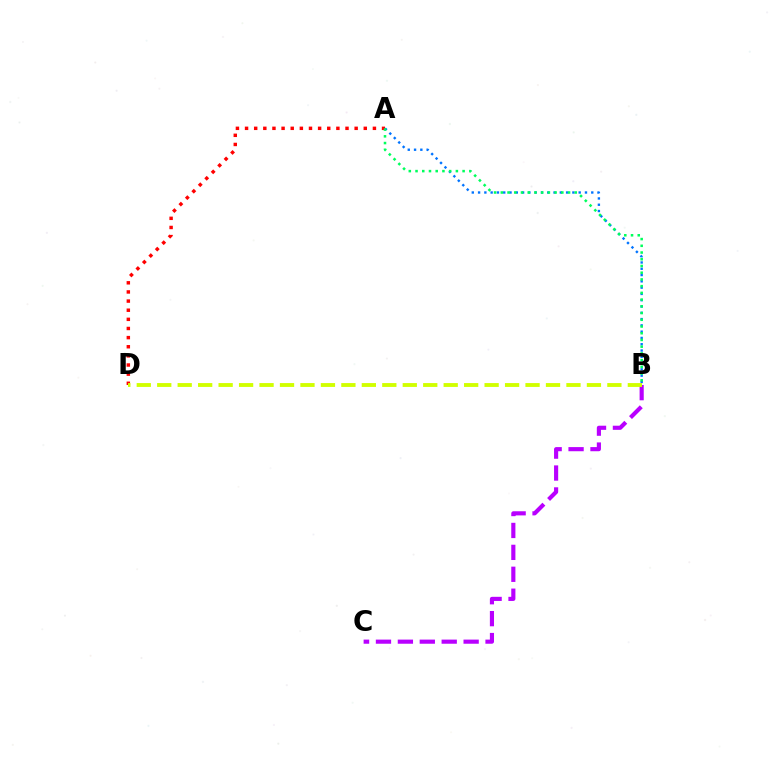{('A', 'D'): [{'color': '#ff0000', 'line_style': 'dotted', 'thickness': 2.48}], ('A', 'B'): [{'color': '#0074ff', 'line_style': 'dotted', 'thickness': 1.71}, {'color': '#00ff5c', 'line_style': 'dotted', 'thickness': 1.83}], ('B', 'C'): [{'color': '#b900ff', 'line_style': 'dashed', 'thickness': 2.98}], ('B', 'D'): [{'color': '#d1ff00', 'line_style': 'dashed', 'thickness': 2.78}]}